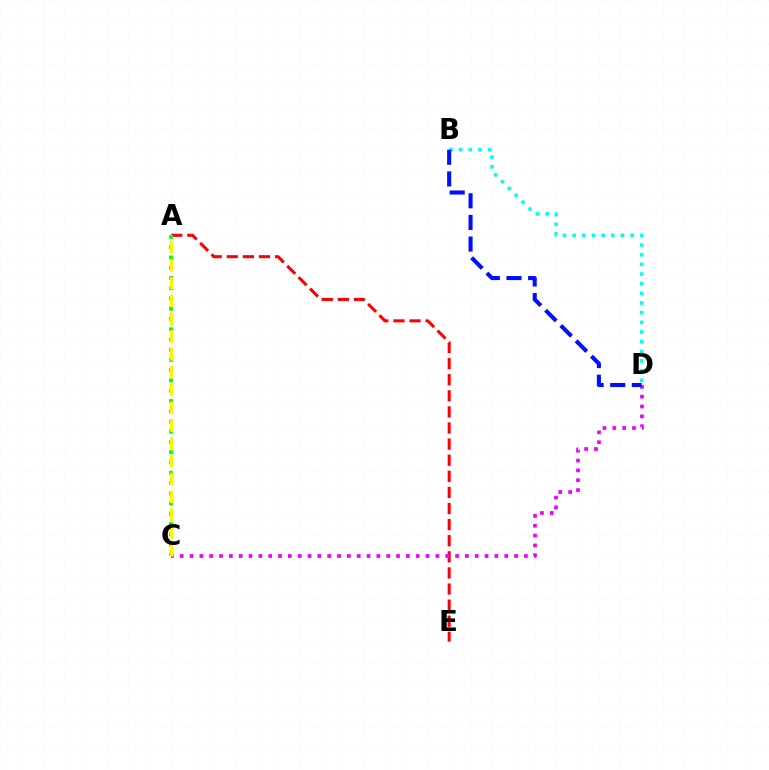{('A', 'E'): [{'color': '#ff0000', 'line_style': 'dashed', 'thickness': 2.19}], ('B', 'D'): [{'color': '#00fff6', 'line_style': 'dotted', 'thickness': 2.63}, {'color': '#0010ff', 'line_style': 'dashed', 'thickness': 2.94}], ('A', 'C'): [{'color': '#08ff00', 'line_style': 'dotted', 'thickness': 2.79}, {'color': '#fcf500', 'line_style': 'dashed', 'thickness': 2.42}], ('C', 'D'): [{'color': '#ee00ff', 'line_style': 'dotted', 'thickness': 2.67}]}